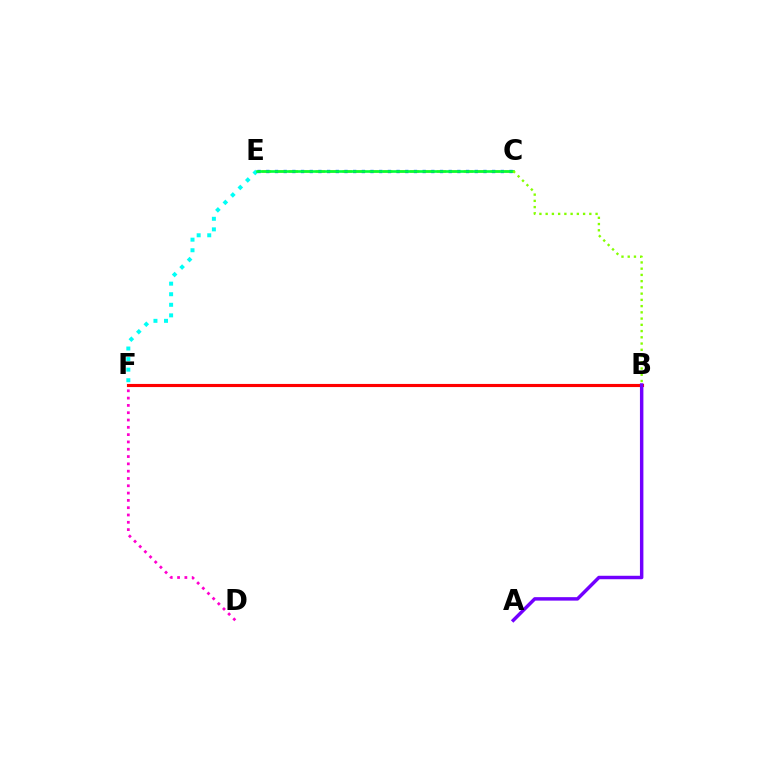{('D', 'F'): [{'color': '#ff00cf', 'line_style': 'dotted', 'thickness': 1.98}], ('E', 'F'): [{'color': '#00fff6', 'line_style': 'dotted', 'thickness': 2.87}], ('C', 'E'): [{'color': '#ffbd00', 'line_style': 'dashed', 'thickness': 1.83}, {'color': '#004bff', 'line_style': 'dotted', 'thickness': 2.36}, {'color': '#00ff39', 'line_style': 'solid', 'thickness': 1.9}], ('B', 'F'): [{'color': '#ff0000', 'line_style': 'solid', 'thickness': 2.25}], ('B', 'C'): [{'color': '#84ff00', 'line_style': 'dotted', 'thickness': 1.7}], ('A', 'B'): [{'color': '#7200ff', 'line_style': 'solid', 'thickness': 2.49}]}